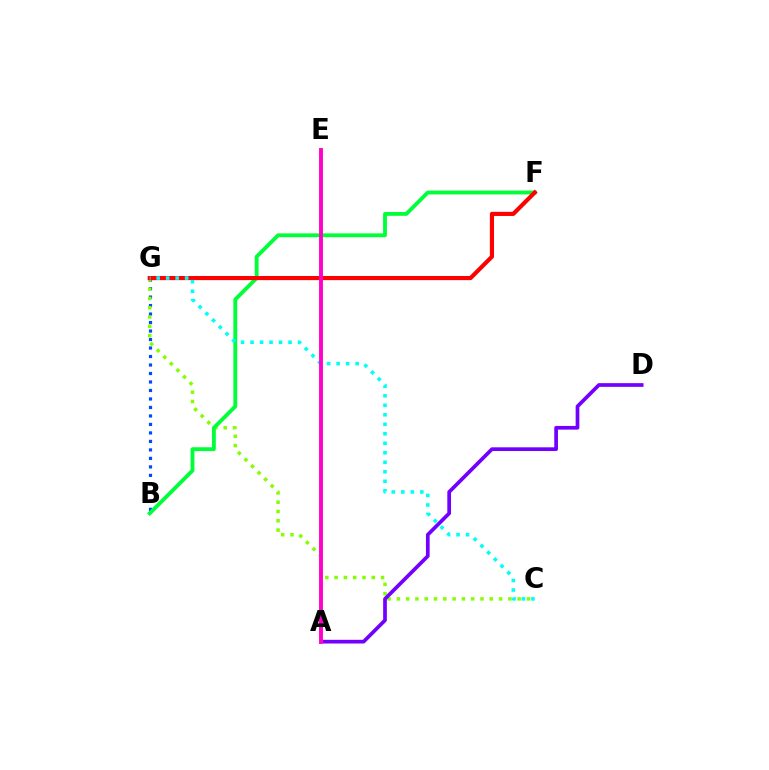{('B', 'G'): [{'color': '#004bff', 'line_style': 'dotted', 'thickness': 2.31}], ('C', 'G'): [{'color': '#84ff00', 'line_style': 'dotted', 'thickness': 2.52}, {'color': '#00fff6', 'line_style': 'dotted', 'thickness': 2.58}], ('A', 'D'): [{'color': '#7200ff', 'line_style': 'solid', 'thickness': 2.67}], ('B', 'F'): [{'color': '#00ff39', 'line_style': 'solid', 'thickness': 2.77}], ('A', 'E'): [{'color': '#ffbd00', 'line_style': 'solid', 'thickness': 2.77}, {'color': '#ff00cf', 'line_style': 'solid', 'thickness': 2.76}], ('F', 'G'): [{'color': '#ff0000', 'line_style': 'solid', 'thickness': 2.98}]}